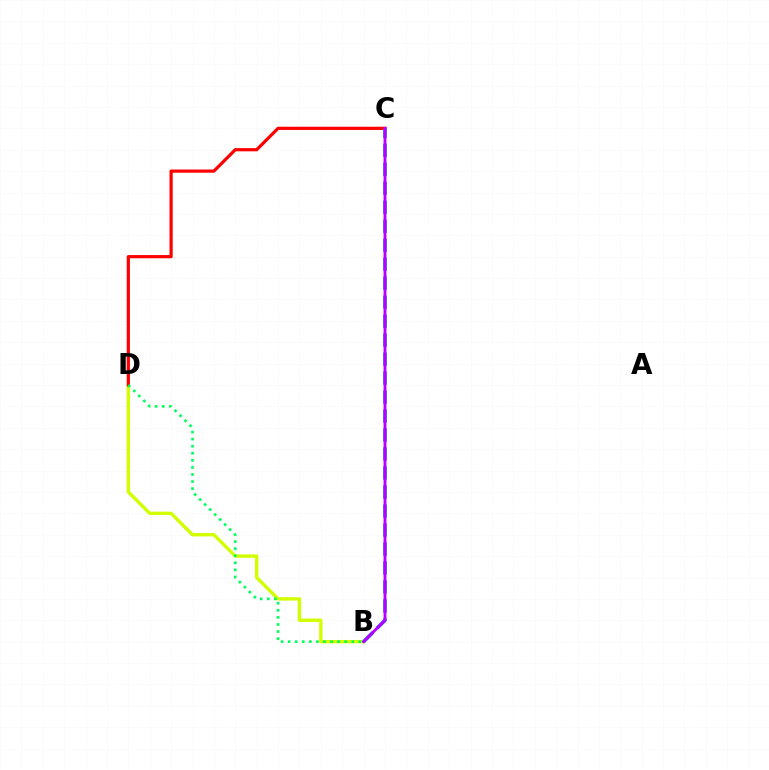{('B', 'D'): [{'color': '#d1ff00', 'line_style': 'solid', 'thickness': 2.43}, {'color': '#00ff5c', 'line_style': 'dotted', 'thickness': 1.92}], ('C', 'D'): [{'color': '#ff0000', 'line_style': 'solid', 'thickness': 2.31}], ('B', 'C'): [{'color': '#0074ff', 'line_style': 'dashed', 'thickness': 2.58}, {'color': '#b900ff', 'line_style': 'solid', 'thickness': 2.05}]}